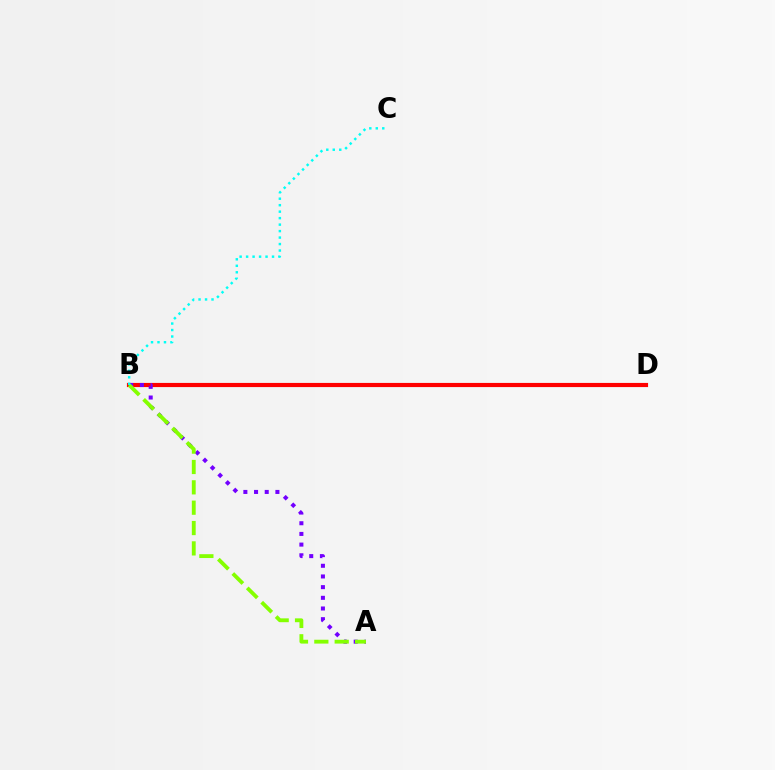{('B', 'D'): [{'color': '#ff0000', 'line_style': 'solid', 'thickness': 2.99}], ('A', 'B'): [{'color': '#7200ff', 'line_style': 'dotted', 'thickness': 2.9}, {'color': '#84ff00', 'line_style': 'dashed', 'thickness': 2.76}], ('B', 'C'): [{'color': '#00fff6', 'line_style': 'dotted', 'thickness': 1.76}]}